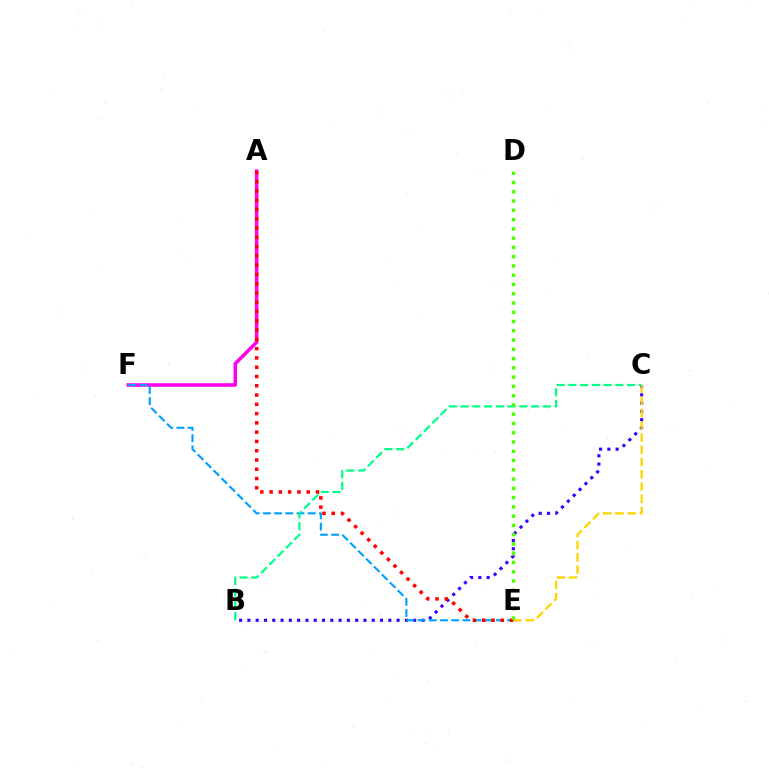{('B', 'C'): [{'color': '#3700ff', 'line_style': 'dotted', 'thickness': 2.25}, {'color': '#00ff86', 'line_style': 'dashed', 'thickness': 1.59}], ('A', 'F'): [{'color': '#ff00ed', 'line_style': 'solid', 'thickness': 2.54}], ('E', 'F'): [{'color': '#009eff', 'line_style': 'dashed', 'thickness': 1.52}], ('C', 'E'): [{'color': '#ffd500', 'line_style': 'dashed', 'thickness': 1.66}], ('A', 'E'): [{'color': '#ff0000', 'line_style': 'dotted', 'thickness': 2.52}], ('D', 'E'): [{'color': '#4fff00', 'line_style': 'dotted', 'thickness': 2.52}]}